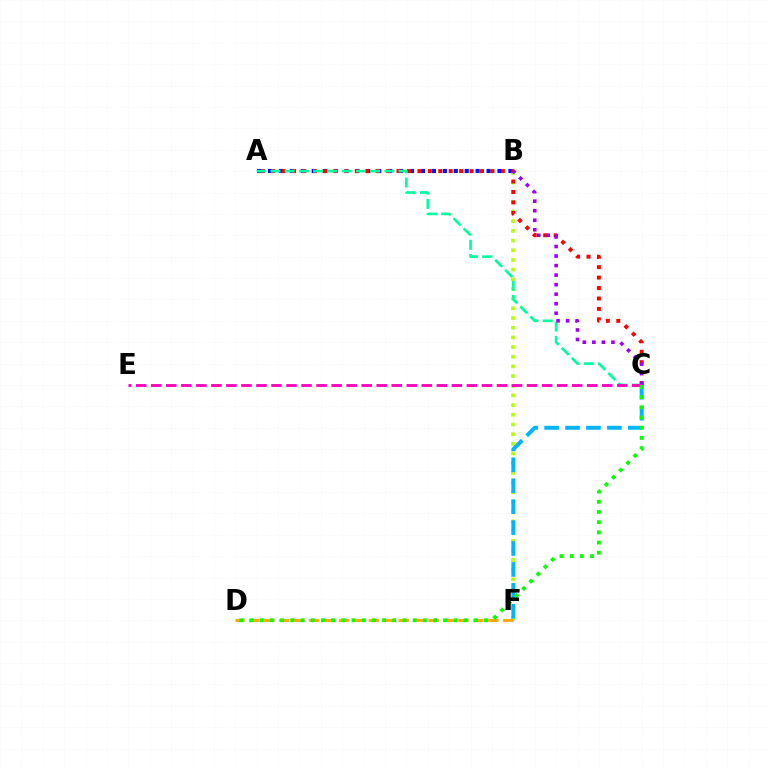{('B', 'F'): [{'color': '#b3ff00', 'line_style': 'dotted', 'thickness': 2.63}], ('D', 'F'): [{'color': '#ffa500', 'line_style': 'dashed', 'thickness': 2.03}], ('A', 'B'): [{'color': '#0010ff', 'line_style': 'dotted', 'thickness': 2.97}], ('A', 'C'): [{'color': '#ff0000', 'line_style': 'dotted', 'thickness': 2.84}, {'color': '#00ff9d', 'line_style': 'dashed', 'thickness': 1.93}], ('B', 'C'): [{'color': '#9b00ff', 'line_style': 'dotted', 'thickness': 2.59}], ('C', 'F'): [{'color': '#00b5ff', 'line_style': 'dashed', 'thickness': 2.84}], ('C', 'E'): [{'color': '#ff00bd', 'line_style': 'dashed', 'thickness': 2.04}], ('C', 'D'): [{'color': '#08ff00', 'line_style': 'dotted', 'thickness': 2.77}]}